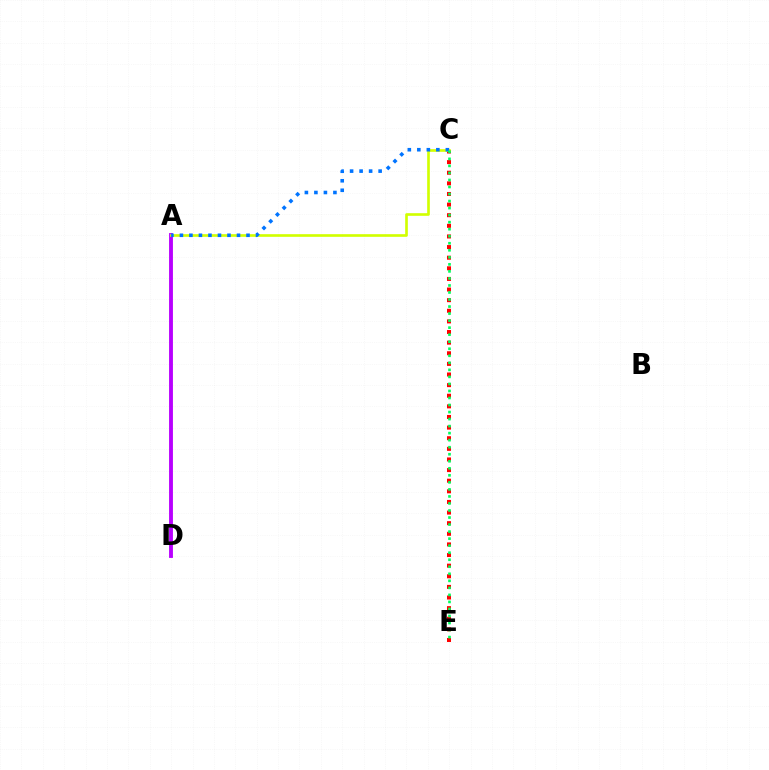{('C', 'E'): [{'color': '#ff0000', 'line_style': 'dotted', 'thickness': 2.89}, {'color': '#00ff5c', 'line_style': 'dotted', 'thickness': 1.91}], ('A', 'D'): [{'color': '#b900ff', 'line_style': 'solid', 'thickness': 2.78}], ('A', 'C'): [{'color': '#d1ff00', 'line_style': 'solid', 'thickness': 1.91}, {'color': '#0074ff', 'line_style': 'dotted', 'thickness': 2.58}]}